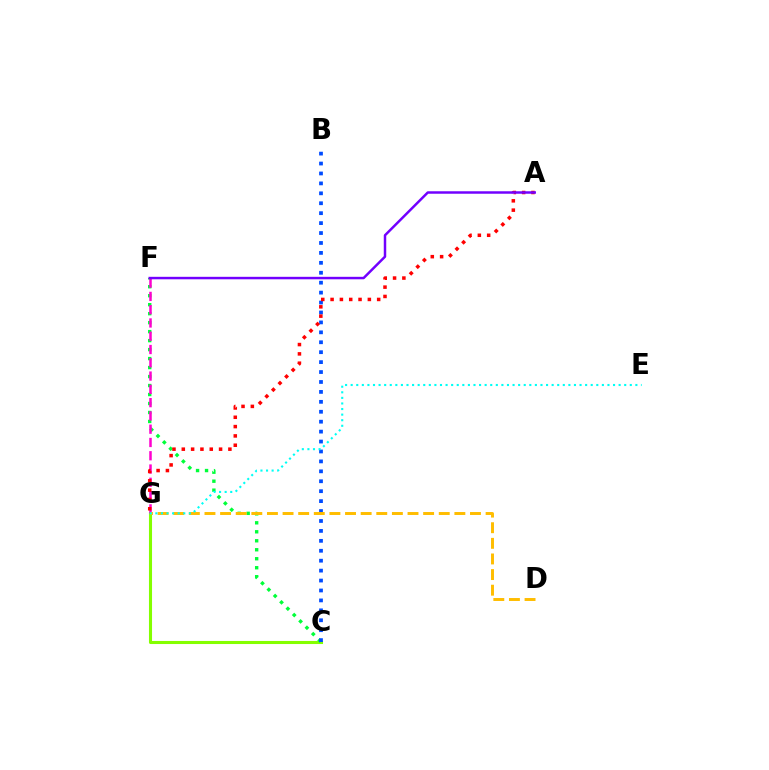{('C', 'G'): [{'color': '#84ff00', 'line_style': 'solid', 'thickness': 2.21}], ('C', 'F'): [{'color': '#00ff39', 'line_style': 'dotted', 'thickness': 2.44}], ('F', 'G'): [{'color': '#ff00cf', 'line_style': 'dashed', 'thickness': 1.8}], ('B', 'C'): [{'color': '#004bff', 'line_style': 'dotted', 'thickness': 2.7}], ('D', 'G'): [{'color': '#ffbd00', 'line_style': 'dashed', 'thickness': 2.12}], ('A', 'G'): [{'color': '#ff0000', 'line_style': 'dotted', 'thickness': 2.53}], ('E', 'G'): [{'color': '#00fff6', 'line_style': 'dotted', 'thickness': 1.52}], ('A', 'F'): [{'color': '#7200ff', 'line_style': 'solid', 'thickness': 1.78}]}